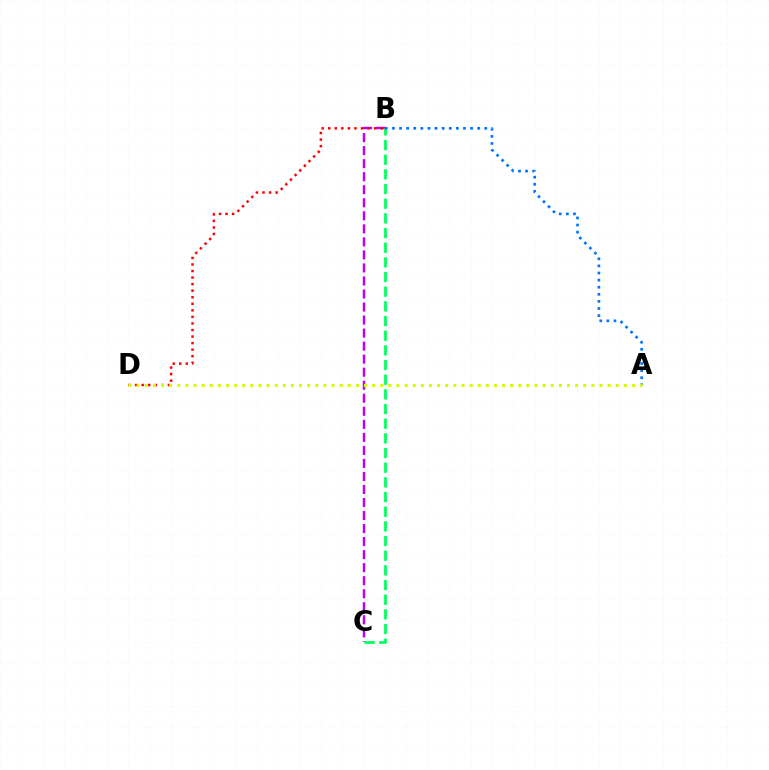{('B', 'C'): [{'color': '#b900ff', 'line_style': 'dashed', 'thickness': 1.77}, {'color': '#00ff5c', 'line_style': 'dashed', 'thickness': 1.99}], ('A', 'B'): [{'color': '#0074ff', 'line_style': 'dotted', 'thickness': 1.93}], ('B', 'D'): [{'color': '#ff0000', 'line_style': 'dotted', 'thickness': 1.78}], ('A', 'D'): [{'color': '#d1ff00', 'line_style': 'dotted', 'thickness': 2.21}]}